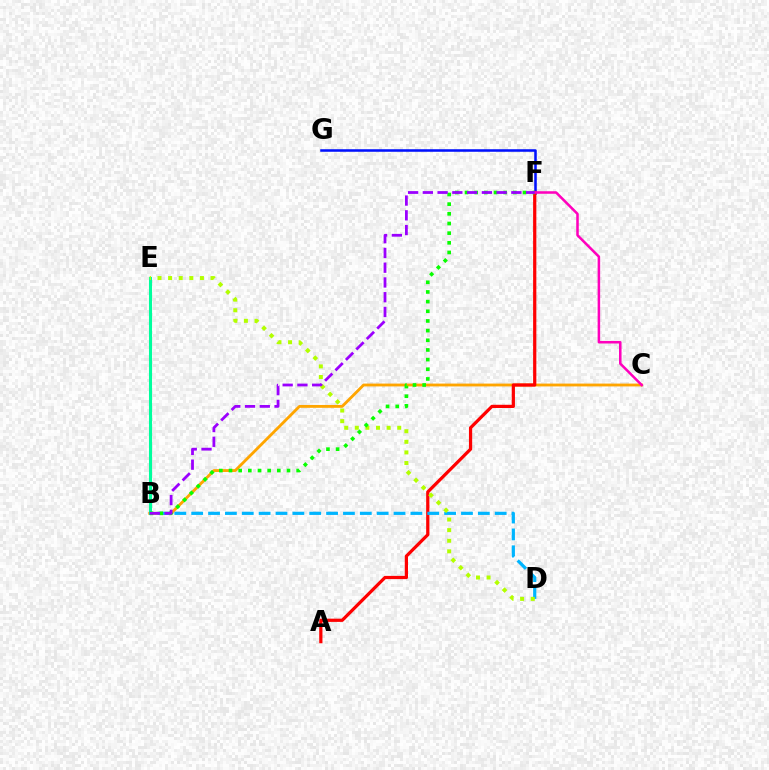{('F', 'G'): [{'color': '#0010ff', 'line_style': 'solid', 'thickness': 1.83}], ('B', 'C'): [{'color': '#ffa500', 'line_style': 'solid', 'thickness': 2.04}], ('A', 'F'): [{'color': '#ff0000', 'line_style': 'solid', 'thickness': 2.32}], ('B', 'E'): [{'color': '#00ff9d', 'line_style': 'solid', 'thickness': 2.21}], ('B', 'D'): [{'color': '#00b5ff', 'line_style': 'dashed', 'thickness': 2.29}], ('D', 'E'): [{'color': '#b3ff00', 'line_style': 'dotted', 'thickness': 2.88}], ('B', 'F'): [{'color': '#08ff00', 'line_style': 'dotted', 'thickness': 2.63}, {'color': '#9b00ff', 'line_style': 'dashed', 'thickness': 2.0}], ('C', 'F'): [{'color': '#ff00bd', 'line_style': 'solid', 'thickness': 1.82}]}